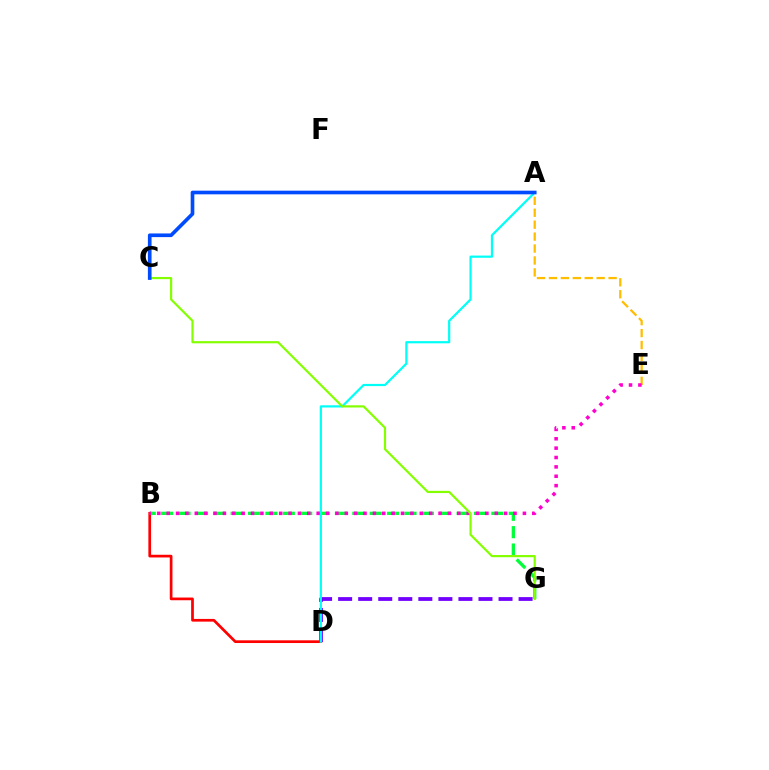{('A', 'E'): [{'color': '#ffbd00', 'line_style': 'dashed', 'thickness': 1.62}], ('B', 'D'): [{'color': '#ff0000', 'line_style': 'solid', 'thickness': 1.95}], ('B', 'G'): [{'color': '#00ff39', 'line_style': 'dashed', 'thickness': 2.36}], ('B', 'E'): [{'color': '#ff00cf', 'line_style': 'dotted', 'thickness': 2.55}], ('D', 'G'): [{'color': '#7200ff', 'line_style': 'dashed', 'thickness': 2.72}], ('A', 'D'): [{'color': '#00fff6', 'line_style': 'solid', 'thickness': 1.59}], ('C', 'G'): [{'color': '#84ff00', 'line_style': 'solid', 'thickness': 1.57}], ('A', 'C'): [{'color': '#004bff', 'line_style': 'solid', 'thickness': 2.63}]}